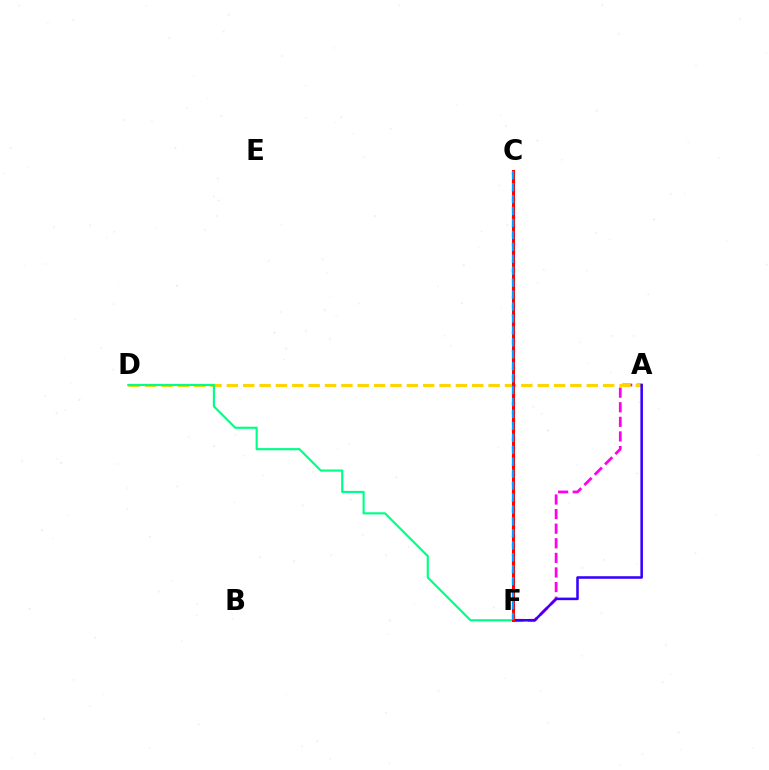{('C', 'F'): [{'color': '#4fff00', 'line_style': 'dotted', 'thickness': 2.41}, {'color': '#ff0000', 'line_style': 'solid', 'thickness': 2.17}, {'color': '#009eff', 'line_style': 'dashed', 'thickness': 1.62}], ('A', 'F'): [{'color': '#ff00ed', 'line_style': 'dashed', 'thickness': 1.98}, {'color': '#3700ff', 'line_style': 'solid', 'thickness': 1.84}], ('A', 'D'): [{'color': '#ffd500', 'line_style': 'dashed', 'thickness': 2.22}], ('D', 'F'): [{'color': '#00ff86', 'line_style': 'solid', 'thickness': 1.55}]}